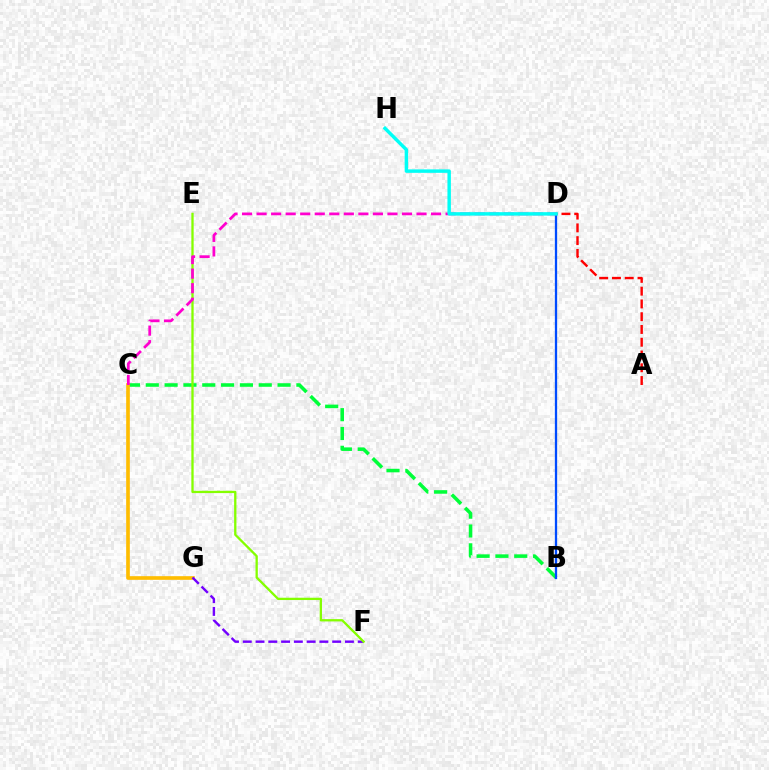{('B', 'C'): [{'color': '#00ff39', 'line_style': 'dashed', 'thickness': 2.56}], ('C', 'G'): [{'color': '#ffbd00', 'line_style': 'solid', 'thickness': 2.63}], ('B', 'D'): [{'color': '#004bff', 'line_style': 'solid', 'thickness': 1.64}], ('F', 'G'): [{'color': '#7200ff', 'line_style': 'dashed', 'thickness': 1.74}], ('E', 'F'): [{'color': '#84ff00', 'line_style': 'solid', 'thickness': 1.66}], ('A', 'D'): [{'color': '#ff0000', 'line_style': 'dashed', 'thickness': 1.73}], ('C', 'D'): [{'color': '#ff00cf', 'line_style': 'dashed', 'thickness': 1.98}], ('D', 'H'): [{'color': '#00fff6', 'line_style': 'solid', 'thickness': 2.48}]}